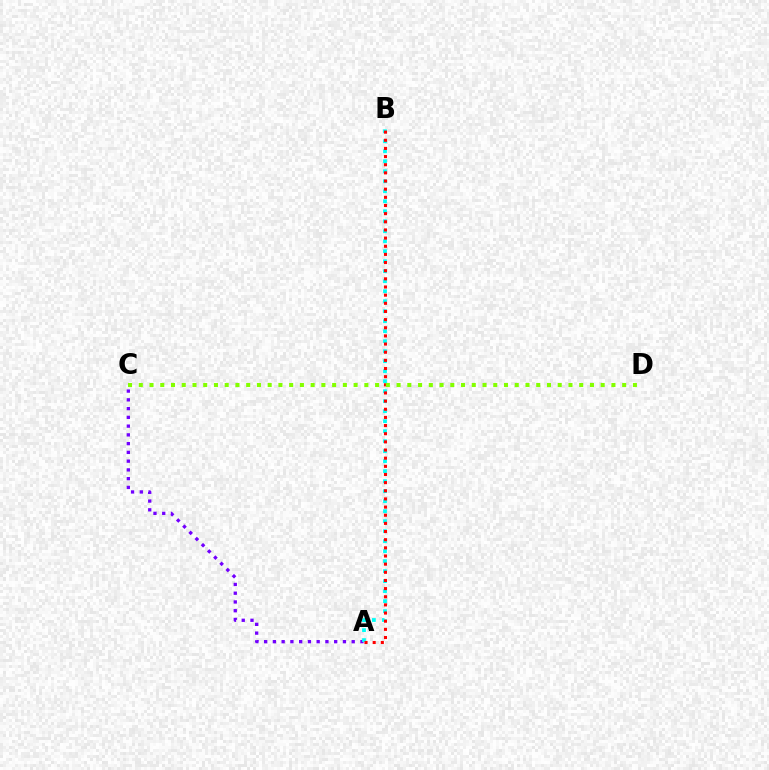{('A', 'C'): [{'color': '#7200ff', 'line_style': 'dotted', 'thickness': 2.38}], ('A', 'B'): [{'color': '#00fff6', 'line_style': 'dotted', 'thickness': 2.72}, {'color': '#ff0000', 'line_style': 'dotted', 'thickness': 2.21}], ('C', 'D'): [{'color': '#84ff00', 'line_style': 'dotted', 'thickness': 2.92}]}